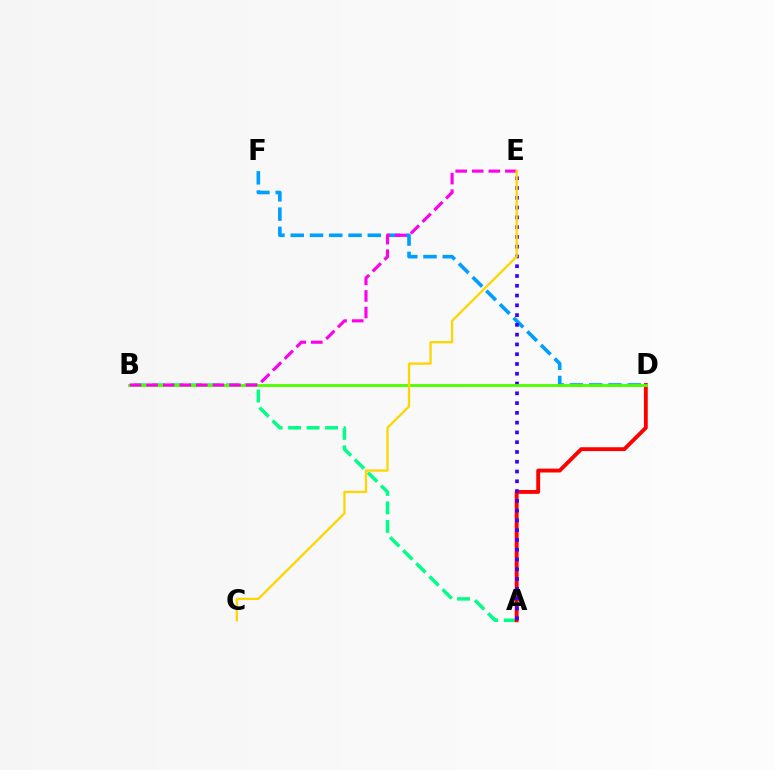{('A', 'B'): [{'color': '#00ff86', 'line_style': 'dashed', 'thickness': 2.51}], ('A', 'D'): [{'color': '#ff0000', 'line_style': 'solid', 'thickness': 2.79}], ('D', 'F'): [{'color': '#009eff', 'line_style': 'dashed', 'thickness': 2.62}], ('A', 'E'): [{'color': '#3700ff', 'line_style': 'dotted', 'thickness': 2.66}], ('B', 'D'): [{'color': '#4fff00', 'line_style': 'solid', 'thickness': 2.04}], ('B', 'E'): [{'color': '#ff00ed', 'line_style': 'dashed', 'thickness': 2.25}], ('C', 'E'): [{'color': '#ffd500', 'line_style': 'solid', 'thickness': 1.64}]}